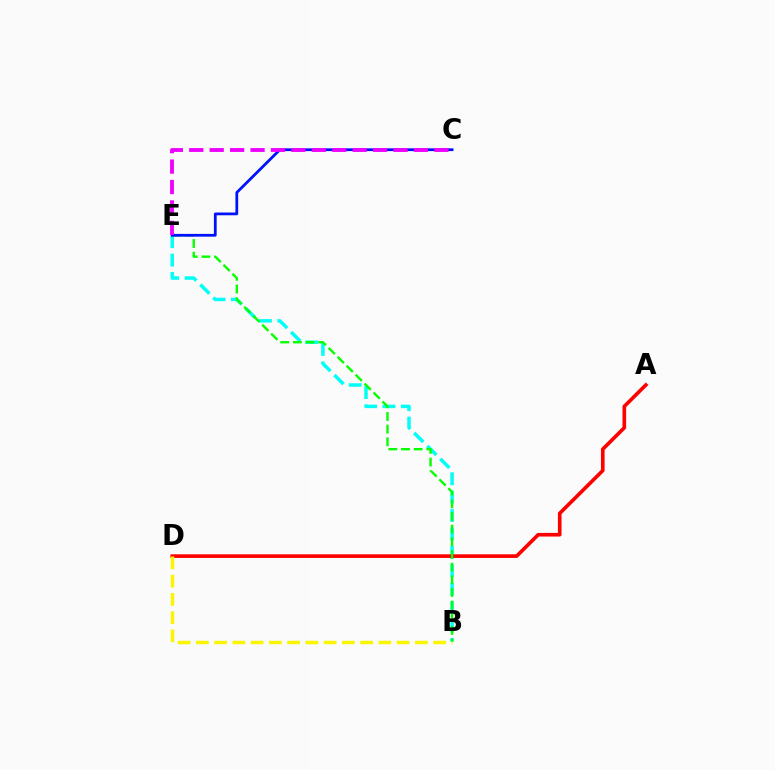{('B', 'E'): [{'color': '#00fff6', 'line_style': 'dashed', 'thickness': 2.5}, {'color': '#08ff00', 'line_style': 'dashed', 'thickness': 1.72}], ('A', 'D'): [{'color': '#ff0000', 'line_style': 'solid', 'thickness': 2.62}], ('B', 'D'): [{'color': '#fcf500', 'line_style': 'dashed', 'thickness': 2.48}], ('C', 'E'): [{'color': '#0010ff', 'line_style': 'solid', 'thickness': 1.99}, {'color': '#ee00ff', 'line_style': 'dashed', 'thickness': 2.77}]}